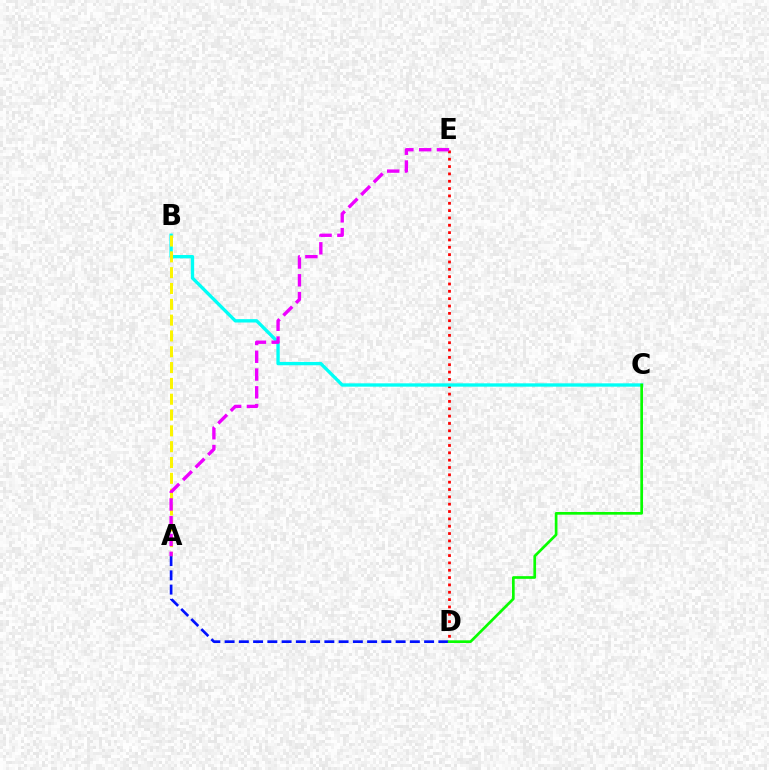{('D', 'E'): [{'color': '#ff0000', 'line_style': 'dotted', 'thickness': 1.99}], ('B', 'C'): [{'color': '#00fff6', 'line_style': 'solid', 'thickness': 2.4}], ('A', 'B'): [{'color': '#fcf500', 'line_style': 'dashed', 'thickness': 2.15}], ('A', 'D'): [{'color': '#0010ff', 'line_style': 'dashed', 'thickness': 1.94}], ('C', 'D'): [{'color': '#08ff00', 'line_style': 'solid', 'thickness': 1.94}], ('A', 'E'): [{'color': '#ee00ff', 'line_style': 'dashed', 'thickness': 2.42}]}